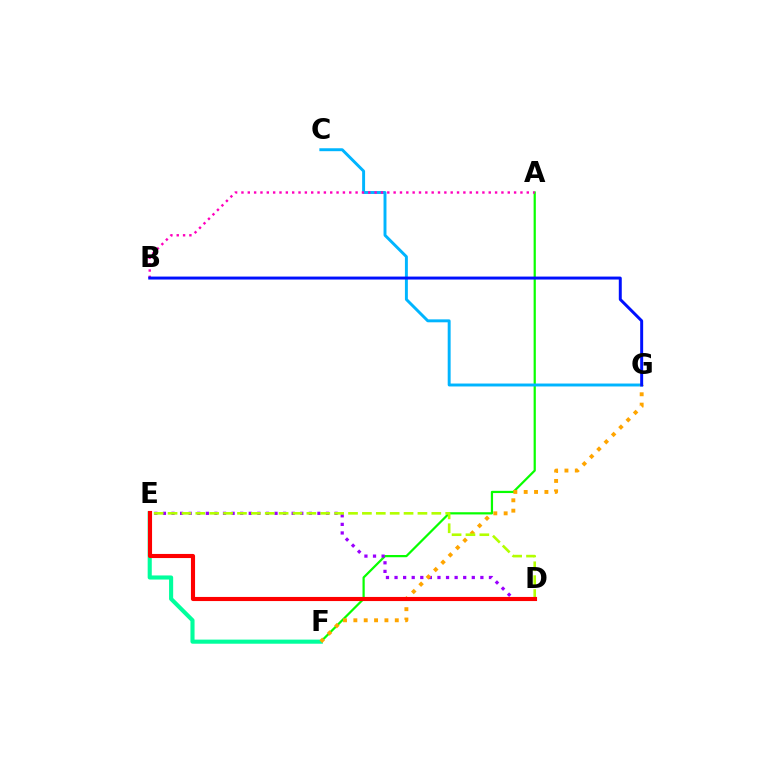{('A', 'F'): [{'color': '#08ff00', 'line_style': 'solid', 'thickness': 1.6}], ('D', 'E'): [{'color': '#9b00ff', 'line_style': 'dotted', 'thickness': 2.33}, {'color': '#b3ff00', 'line_style': 'dashed', 'thickness': 1.89}, {'color': '#ff0000', 'line_style': 'solid', 'thickness': 2.96}], ('C', 'G'): [{'color': '#00b5ff', 'line_style': 'solid', 'thickness': 2.11}], ('E', 'F'): [{'color': '#00ff9d', 'line_style': 'solid', 'thickness': 2.96}], ('F', 'G'): [{'color': '#ffa500', 'line_style': 'dotted', 'thickness': 2.81}], ('A', 'B'): [{'color': '#ff00bd', 'line_style': 'dotted', 'thickness': 1.72}], ('B', 'G'): [{'color': '#0010ff', 'line_style': 'solid', 'thickness': 2.13}]}